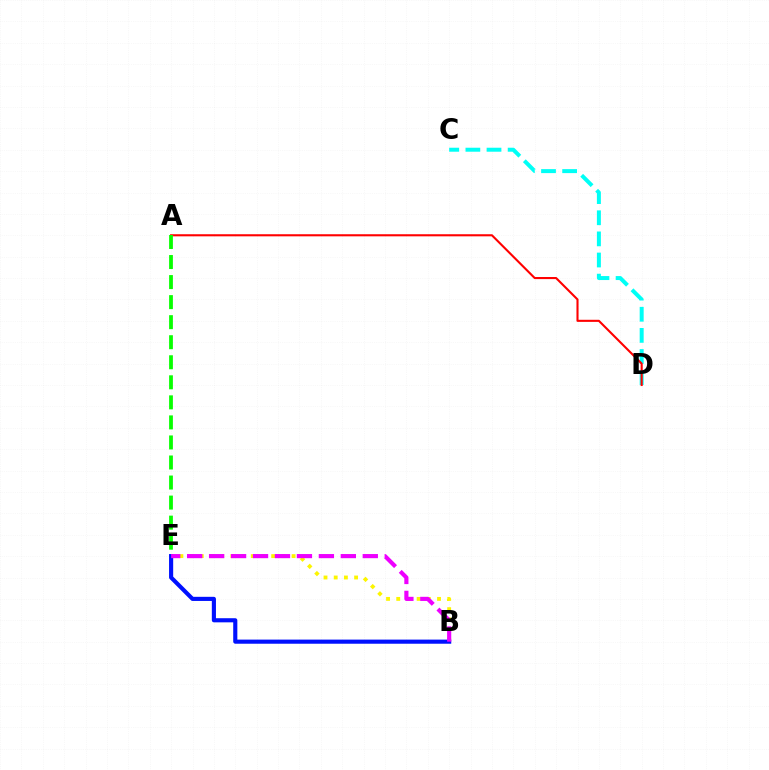{('B', 'E'): [{'color': '#fcf500', 'line_style': 'dotted', 'thickness': 2.77}, {'color': '#0010ff', 'line_style': 'solid', 'thickness': 2.97}, {'color': '#ee00ff', 'line_style': 'dashed', 'thickness': 2.98}], ('C', 'D'): [{'color': '#00fff6', 'line_style': 'dashed', 'thickness': 2.87}], ('A', 'D'): [{'color': '#ff0000', 'line_style': 'solid', 'thickness': 1.51}], ('A', 'E'): [{'color': '#08ff00', 'line_style': 'dashed', 'thickness': 2.72}]}